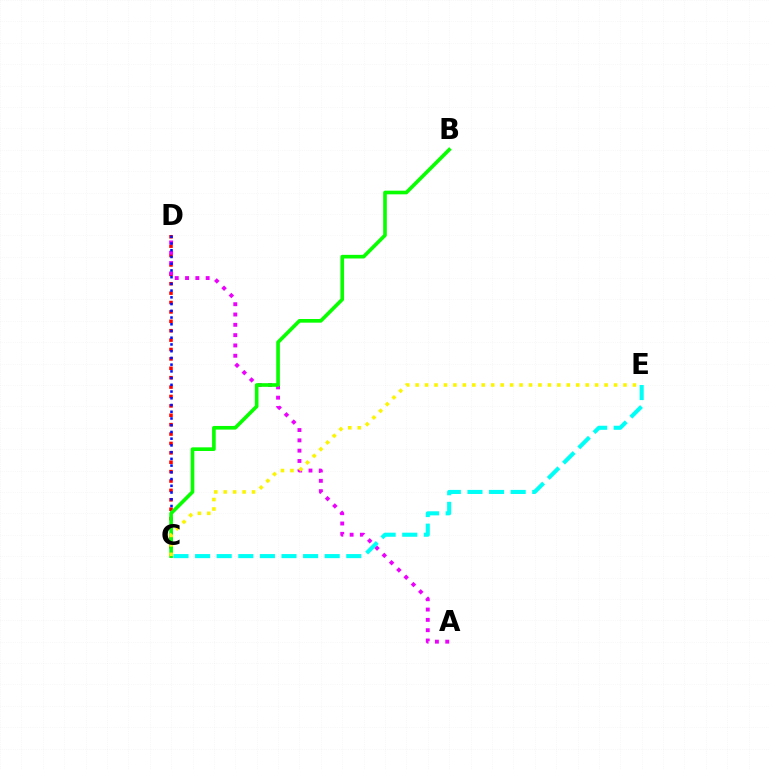{('C', 'D'): [{'color': '#ff0000', 'line_style': 'dotted', 'thickness': 2.55}, {'color': '#0010ff', 'line_style': 'dotted', 'thickness': 1.83}], ('A', 'D'): [{'color': '#ee00ff', 'line_style': 'dotted', 'thickness': 2.8}], ('B', 'C'): [{'color': '#08ff00', 'line_style': 'solid', 'thickness': 2.62}], ('C', 'E'): [{'color': '#fcf500', 'line_style': 'dotted', 'thickness': 2.57}, {'color': '#00fff6', 'line_style': 'dashed', 'thickness': 2.93}]}